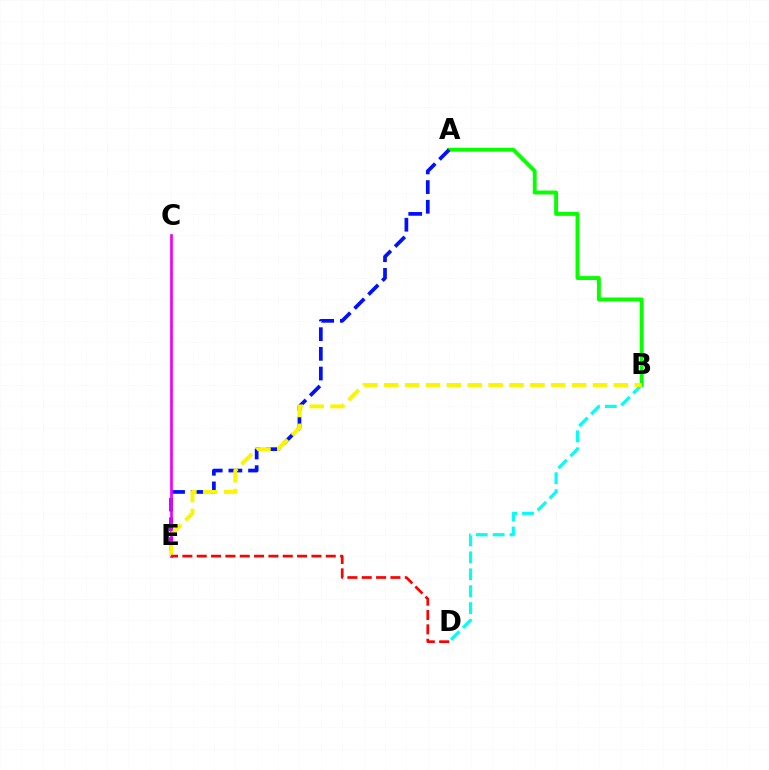{('A', 'B'): [{'color': '#08ff00', 'line_style': 'solid', 'thickness': 2.82}], ('A', 'E'): [{'color': '#0010ff', 'line_style': 'dashed', 'thickness': 2.67}], ('C', 'E'): [{'color': '#ee00ff', 'line_style': 'solid', 'thickness': 1.93}], ('B', 'D'): [{'color': '#00fff6', 'line_style': 'dashed', 'thickness': 2.3}], ('B', 'E'): [{'color': '#fcf500', 'line_style': 'dashed', 'thickness': 2.83}], ('D', 'E'): [{'color': '#ff0000', 'line_style': 'dashed', 'thickness': 1.95}]}